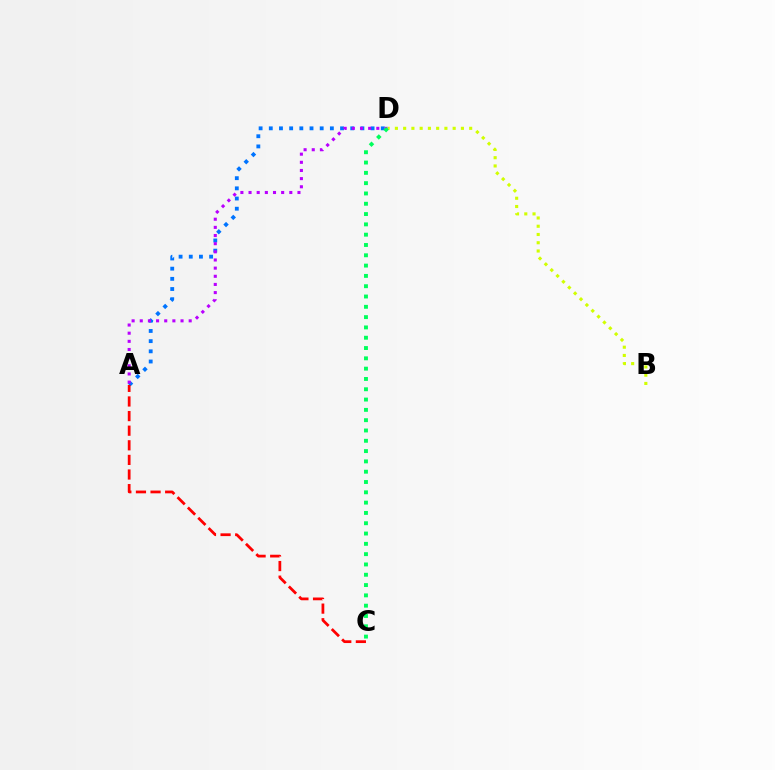{('A', 'D'): [{'color': '#0074ff', 'line_style': 'dotted', 'thickness': 2.77}, {'color': '#b900ff', 'line_style': 'dotted', 'thickness': 2.22}], ('B', 'D'): [{'color': '#d1ff00', 'line_style': 'dotted', 'thickness': 2.24}], ('C', 'D'): [{'color': '#00ff5c', 'line_style': 'dotted', 'thickness': 2.8}], ('A', 'C'): [{'color': '#ff0000', 'line_style': 'dashed', 'thickness': 1.98}]}